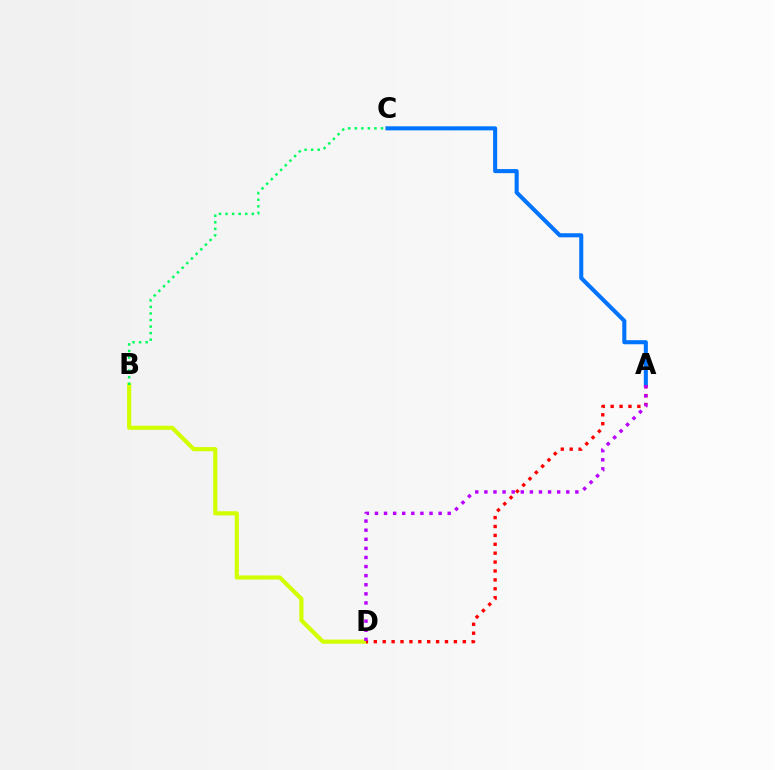{('B', 'D'): [{'color': '#d1ff00', 'line_style': 'solid', 'thickness': 2.98}], ('A', 'C'): [{'color': '#0074ff', 'line_style': 'solid', 'thickness': 2.93}], ('A', 'D'): [{'color': '#ff0000', 'line_style': 'dotted', 'thickness': 2.42}, {'color': '#b900ff', 'line_style': 'dotted', 'thickness': 2.47}], ('B', 'C'): [{'color': '#00ff5c', 'line_style': 'dotted', 'thickness': 1.78}]}